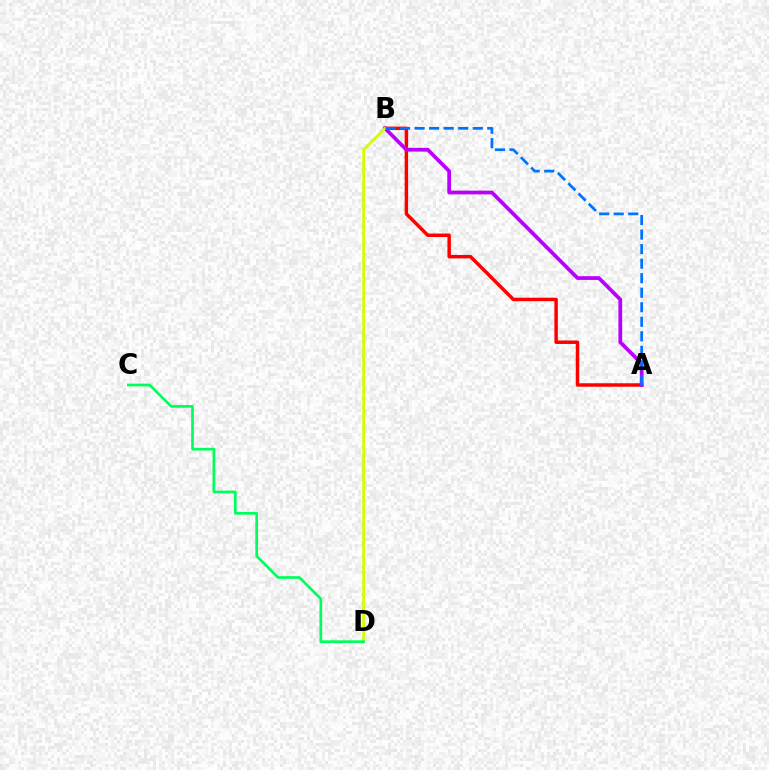{('A', 'B'): [{'color': '#ff0000', 'line_style': 'solid', 'thickness': 2.5}, {'color': '#b900ff', 'line_style': 'solid', 'thickness': 2.69}, {'color': '#0074ff', 'line_style': 'dashed', 'thickness': 1.97}], ('B', 'D'): [{'color': '#d1ff00', 'line_style': 'solid', 'thickness': 1.99}], ('C', 'D'): [{'color': '#00ff5c', 'line_style': 'solid', 'thickness': 1.94}]}